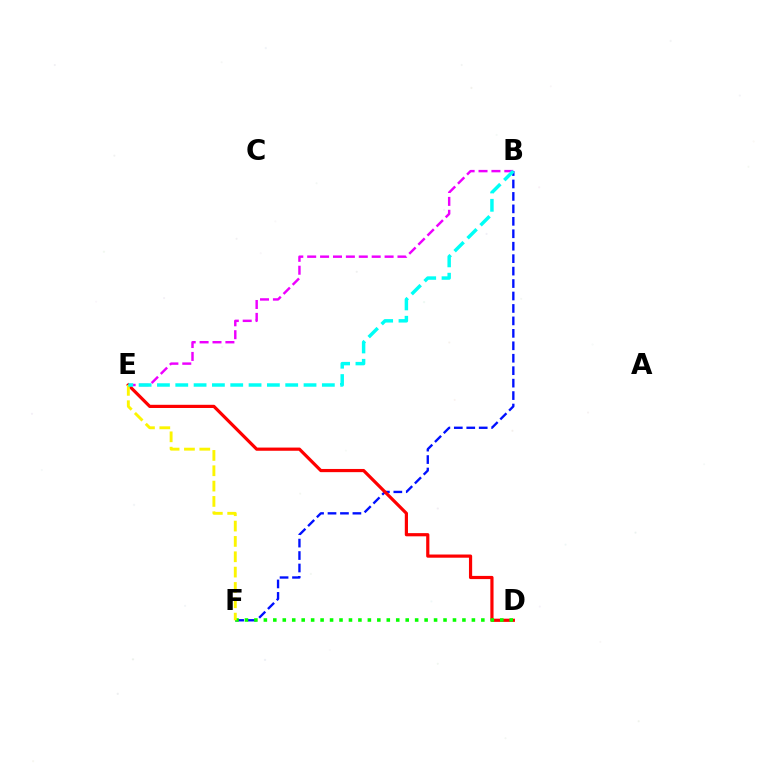{('B', 'F'): [{'color': '#0010ff', 'line_style': 'dashed', 'thickness': 1.69}], ('D', 'E'): [{'color': '#ff0000', 'line_style': 'solid', 'thickness': 2.3}], ('D', 'F'): [{'color': '#08ff00', 'line_style': 'dotted', 'thickness': 2.57}], ('B', 'E'): [{'color': '#ee00ff', 'line_style': 'dashed', 'thickness': 1.75}, {'color': '#00fff6', 'line_style': 'dashed', 'thickness': 2.49}], ('E', 'F'): [{'color': '#fcf500', 'line_style': 'dashed', 'thickness': 2.08}]}